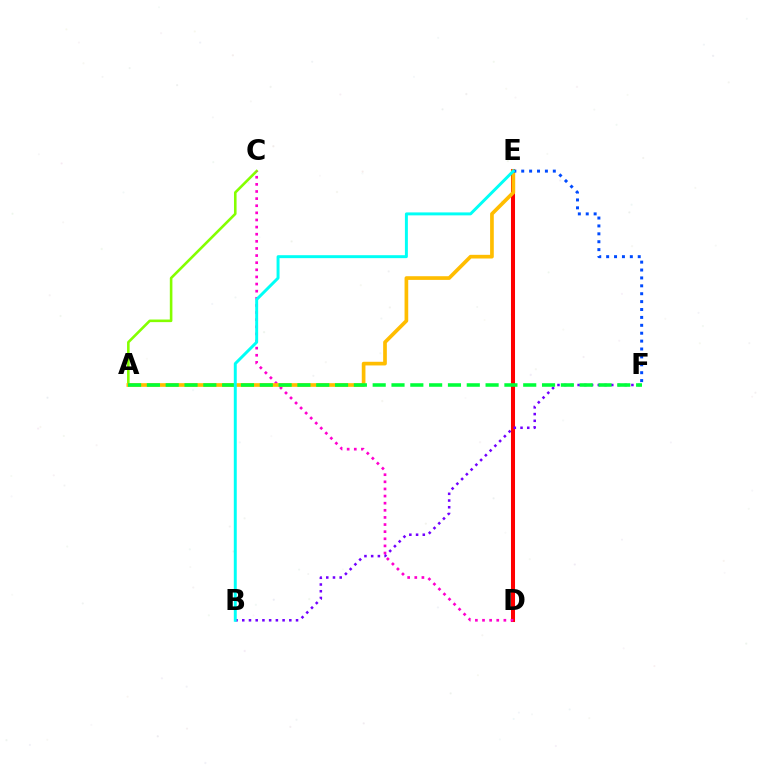{('D', 'E'): [{'color': '#ff0000', 'line_style': 'solid', 'thickness': 2.91}], ('A', 'C'): [{'color': '#84ff00', 'line_style': 'solid', 'thickness': 1.87}], ('B', 'F'): [{'color': '#7200ff', 'line_style': 'dotted', 'thickness': 1.83}], ('C', 'D'): [{'color': '#ff00cf', 'line_style': 'dotted', 'thickness': 1.93}], ('A', 'E'): [{'color': '#ffbd00', 'line_style': 'solid', 'thickness': 2.65}], ('A', 'F'): [{'color': '#00ff39', 'line_style': 'dashed', 'thickness': 2.56}], ('E', 'F'): [{'color': '#004bff', 'line_style': 'dotted', 'thickness': 2.15}], ('B', 'E'): [{'color': '#00fff6', 'line_style': 'solid', 'thickness': 2.13}]}